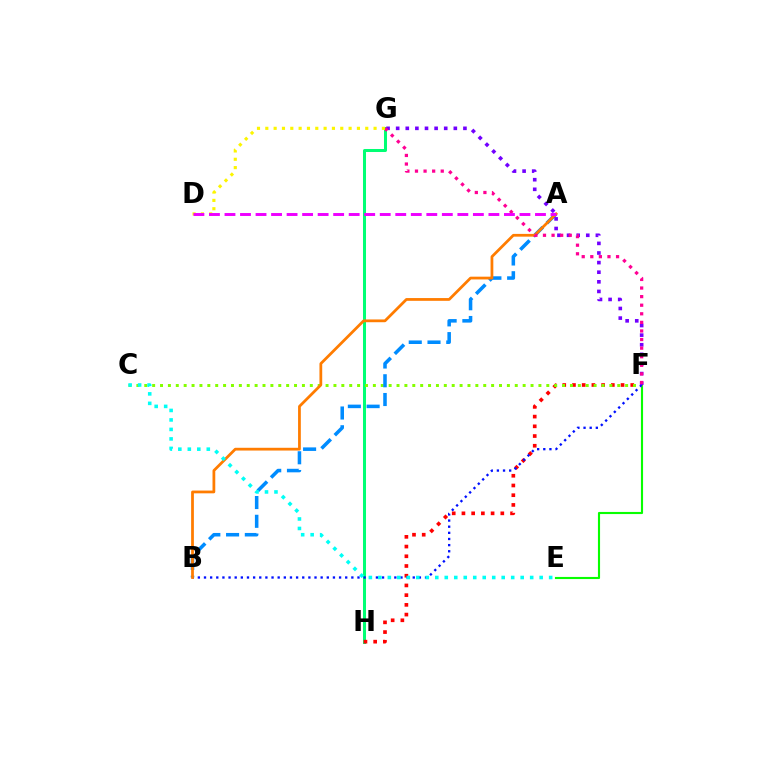{('E', 'F'): [{'color': '#08ff00', 'line_style': 'solid', 'thickness': 1.53}], ('G', 'H'): [{'color': '#00ff74', 'line_style': 'solid', 'thickness': 2.17}], ('F', 'H'): [{'color': '#ff0000', 'line_style': 'dotted', 'thickness': 2.64}], ('C', 'F'): [{'color': '#84ff00', 'line_style': 'dotted', 'thickness': 2.14}], ('B', 'F'): [{'color': '#0010ff', 'line_style': 'dotted', 'thickness': 1.67}], ('A', 'B'): [{'color': '#008cff', 'line_style': 'dashed', 'thickness': 2.55}, {'color': '#ff7c00', 'line_style': 'solid', 'thickness': 1.99}], ('F', 'G'): [{'color': '#7200ff', 'line_style': 'dotted', 'thickness': 2.61}, {'color': '#ff0094', 'line_style': 'dotted', 'thickness': 2.33}], ('D', 'G'): [{'color': '#fcf500', 'line_style': 'dotted', 'thickness': 2.26}], ('C', 'E'): [{'color': '#00fff6', 'line_style': 'dotted', 'thickness': 2.58}], ('A', 'D'): [{'color': '#ee00ff', 'line_style': 'dashed', 'thickness': 2.11}]}